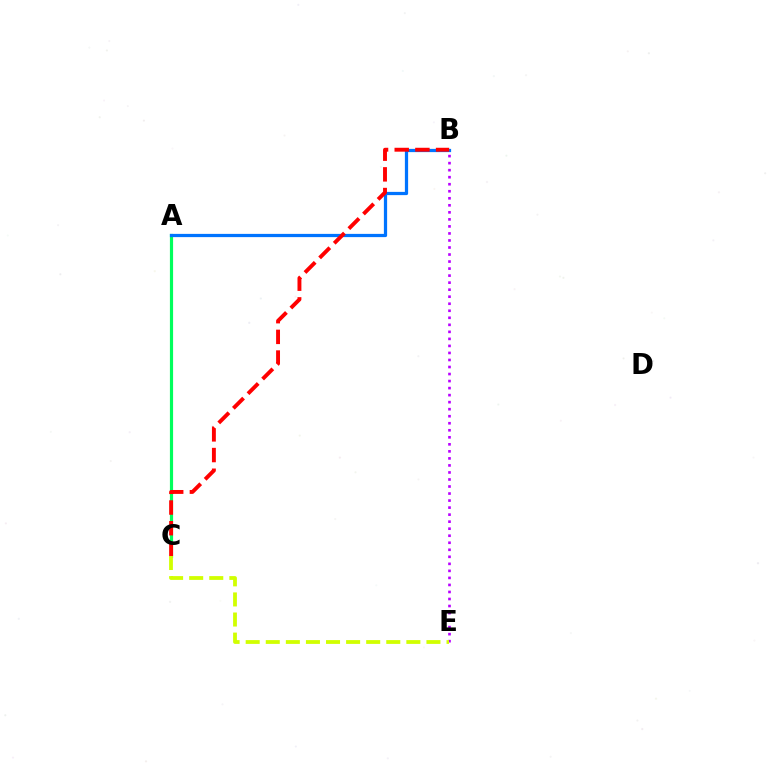{('A', 'C'): [{'color': '#00ff5c', 'line_style': 'solid', 'thickness': 2.29}], ('A', 'B'): [{'color': '#0074ff', 'line_style': 'solid', 'thickness': 2.33}], ('B', 'E'): [{'color': '#b900ff', 'line_style': 'dotted', 'thickness': 1.91}], ('B', 'C'): [{'color': '#ff0000', 'line_style': 'dashed', 'thickness': 2.81}], ('C', 'E'): [{'color': '#d1ff00', 'line_style': 'dashed', 'thickness': 2.73}]}